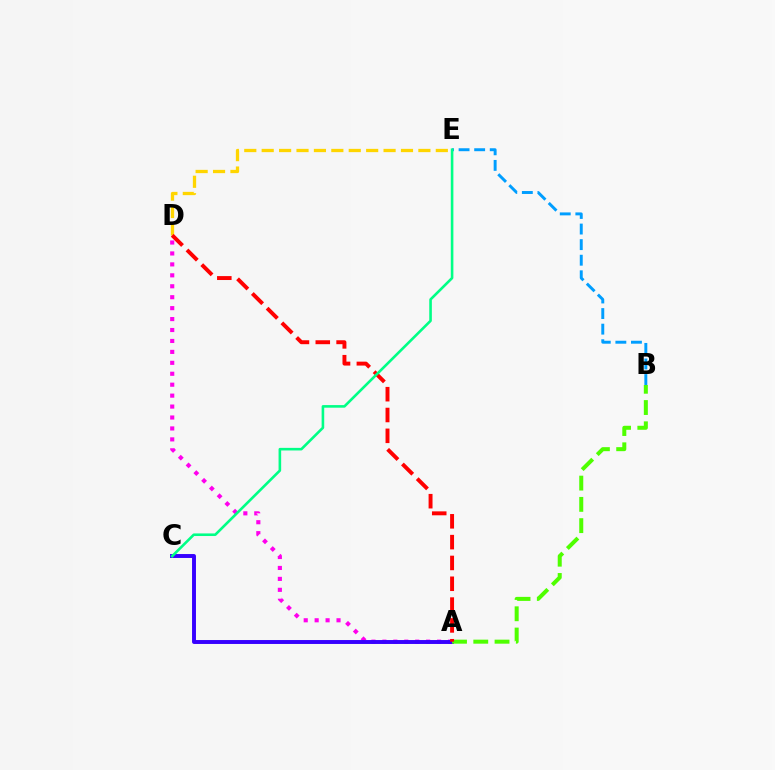{('B', 'E'): [{'color': '#009eff', 'line_style': 'dashed', 'thickness': 2.12}], ('A', 'D'): [{'color': '#ff00ed', 'line_style': 'dotted', 'thickness': 2.97}, {'color': '#ff0000', 'line_style': 'dashed', 'thickness': 2.83}], ('D', 'E'): [{'color': '#ffd500', 'line_style': 'dashed', 'thickness': 2.37}], ('A', 'C'): [{'color': '#3700ff', 'line_style': 'solid', 'thickness': 2.82}], ('A', 'B'): [{'color': '#4fff00', 'line_style': 'dashed', 'thickness': 2.89}], ('C', 'E'): [{'color': '#00ff86', 'line_style': 'solid', 'thickness': 1.87}]}